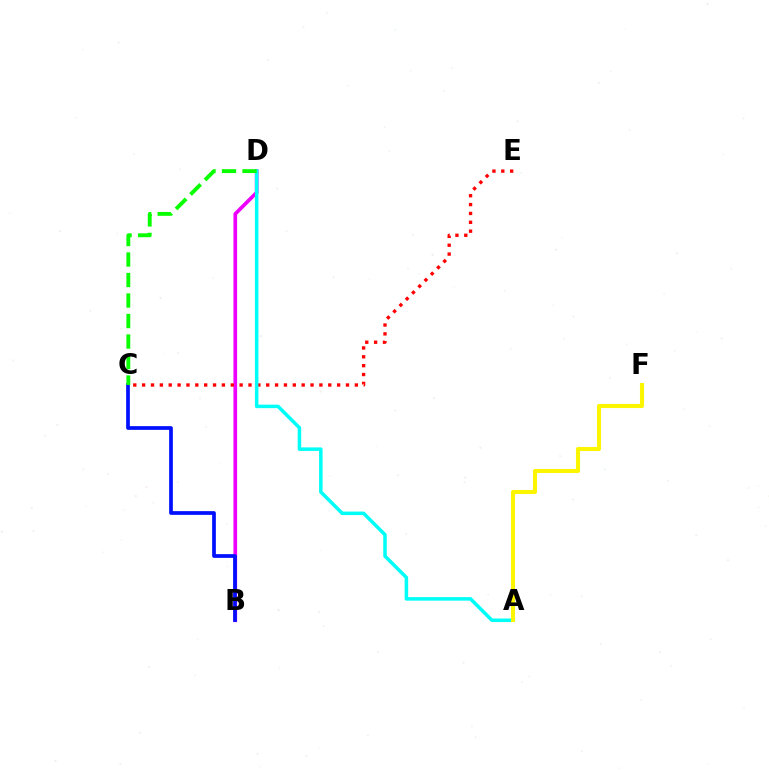{('B', 'D'): [{'color': '#ee00ff', 'line_style': 'solid', 'thickness': 2.65}], ('C', 'E'): [{'color': '#ff0000', 'line_style': 'dotted', 'thickness': 2.41}], ('A', 'D'): [{'color': '#00fff6', 'line_style': 'solid', 'thickness': 2.53}], ('B', 'C'): [{'color': '#0010ff', 'line_style': 'solid', 'thickness': 2.67}], ('C', 'D'): [{'color': '#08ff00', 'line_style': 'dashed', 'thickness': 2.79}], ('A', 'F'): [{'color': '#fcf500', 'line_style': 'solid', 'thickness': 2.92}]}